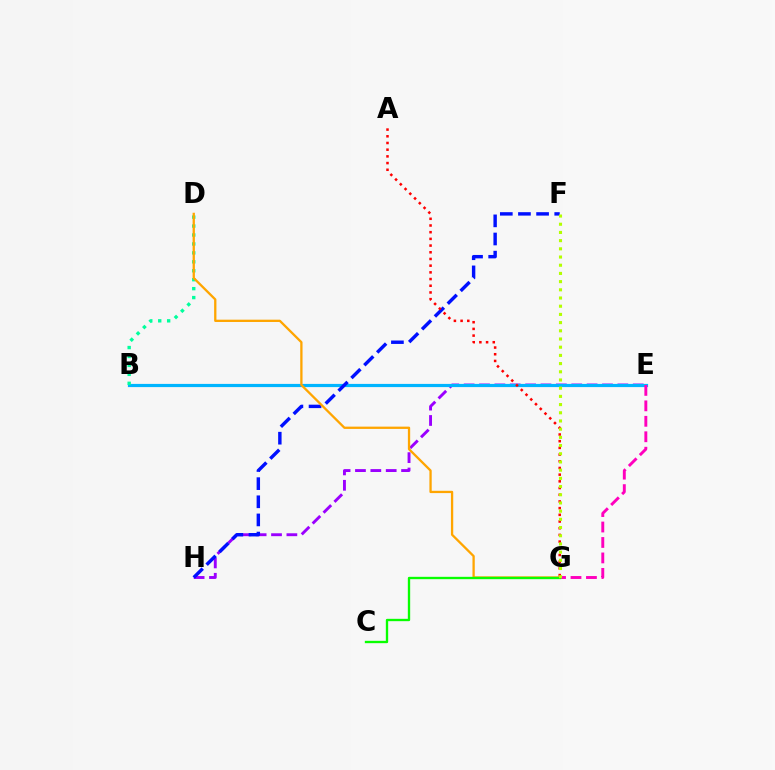{('E', 'H'): [{'color': '#9b00ff', 'line_style': 'dashed', 'thickness': 2.09}], ('B', 'E'): [{'color': '#00b5ff', 'line_style': 'solid', 'thickness': 2.3}], ('E', 'G'): [{'color': '#ff00bd', 'line_style': 'dashed', 'thickness': 2.1}], ('F', 'H'): [{'color': '#0010ff', 'line_style': 'dashed', 'thickness': 2.46}], ('B', 'D'): [{'color': '#00ff9d', 'line_style': 'dotted', 'thickness': 2.43}], ('D', 'G'): [{'color': '#ffa500', 'line_style': 'solid', 'thickness': 1.65}], ('C', 'G'): [{'color': '#08ff00', 'line_style': 'solid', 'thickness': 1.69}], ('A', 'G'): [{'color': '#ff0000', 'line_style': 'dotted', 'thickness': 1.82}], ('F', 'G'): [{'color': '#b3ff00', 'line_style': 'dotted', 'thickness': 2.23}]}